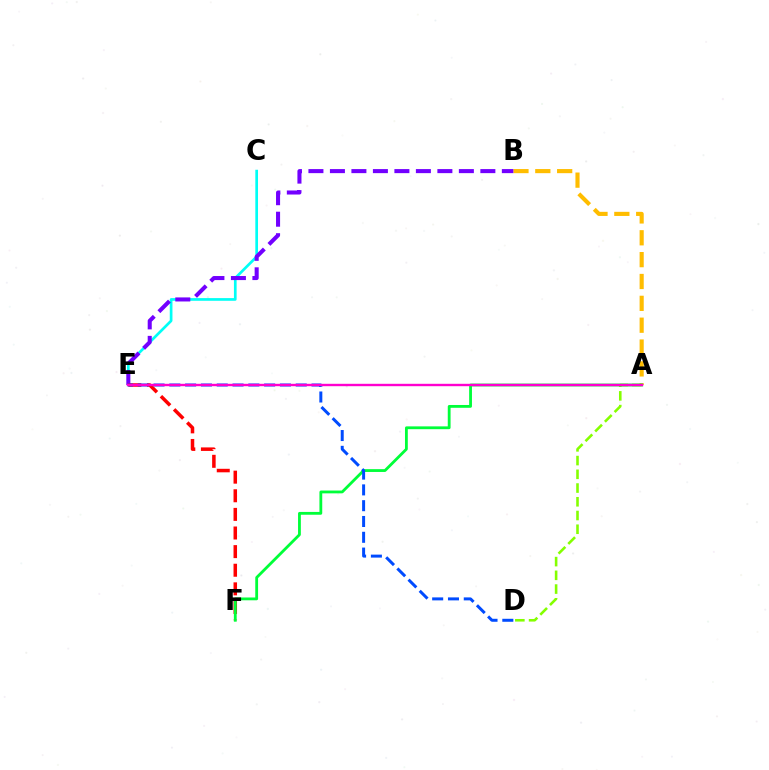{('A', 'B'): [{'color': '#ffbd00', 'line_style': 'dashed', 'thickness': 2.97}], ('C', 'E'): [{'color': '#00fff6', 'line_style': 'solid', 'thickness': 1.94}], ('B', 'E'): [{'color': '#7200ff', 'line_style': 'dashed', 'thickness': 2.92}], ('E', 'F'): [{'color': '#ff0000', 'line_style': 'dashed', 'thickness': 2.53}], ('A', 'D'): [{'color': '#84ff00', 'line_style': 'dashed', 'thickness': 1.87}], ('A', 'F'): [{'color': '#00ff39', 'line_style': 'solid', 'thickness': 2.02}], ('D', 'E'): [{'color': '#004bff', 'line_style': 'dashed', 'thickness': 2.15}], ('A', 'E'): [{'color': '#ff00cf', 'line_style': 'solid', 'thickness': 1.72}]}